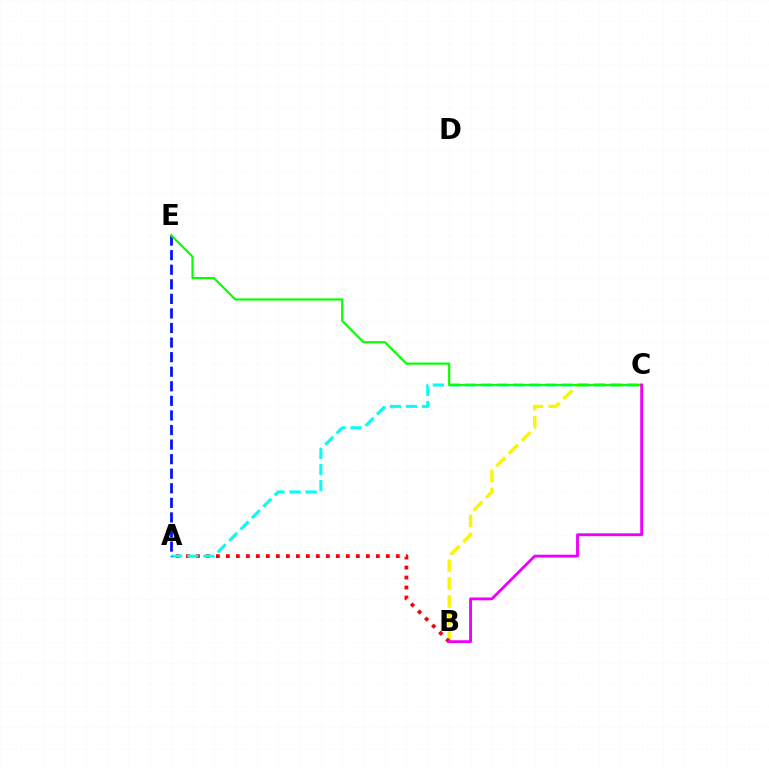{('B', 'C'): [{'color': '#fcf500', 'line_style': 'dashed', 'thickness': 2.43}, {'color': '#ee00ff', 'line_style': 'solid', 'thickness': 2.05}], ('A', 'B'): [{'color': '#ff0000', 'line_style': 'dotted', 'thickness': 2.72}], ('A', 'C'): [{'color': '#00fff6', 'line_style': 'dashed', 'thickness': 2.19}], ('A', 'E'): [{'color': '#0010ff', 'line_style': 'dashed', 'thickness': 1.98}], ('C', 'E'): [{'color': '#08ff00', 'line_style': 'solid', 'thickness': 1.58}]}